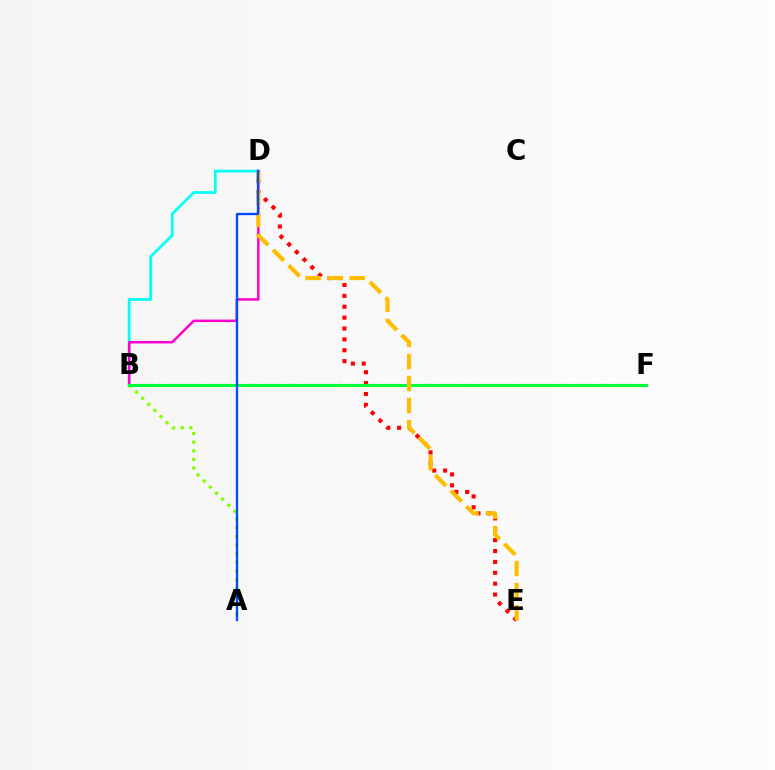{('B', 'F'): [{'color': '#7200ff', 'line_style': 'dotted', 'thickness': 1.54}, {'color': '#00ff39', 'line_style': 'solid', 'thickness': 2.2}], ('D', 'E'): [{'color': '#ff0000', 'line_style': 'dotted', 'thickness': 2.96}, {'color': '#ffbd00', 'line_style': 'dashed', 'thickness': 2.99}], ('B', 'D'): [{'color': '#00fff6', 'line_style': 'solid', 'thickness': 1.97}, {'color': '#ff00cf', 'line_style': 'solid', 'thickness': 1.8}], ('A', 'B'): [{'color': '#84ff00', 'line_style': 'dotted', 'thickness': 2.35}], ('A', 'D'): [{'color': '#004bff', 'line_style': 'solid', 'thickness': 1.66}]}